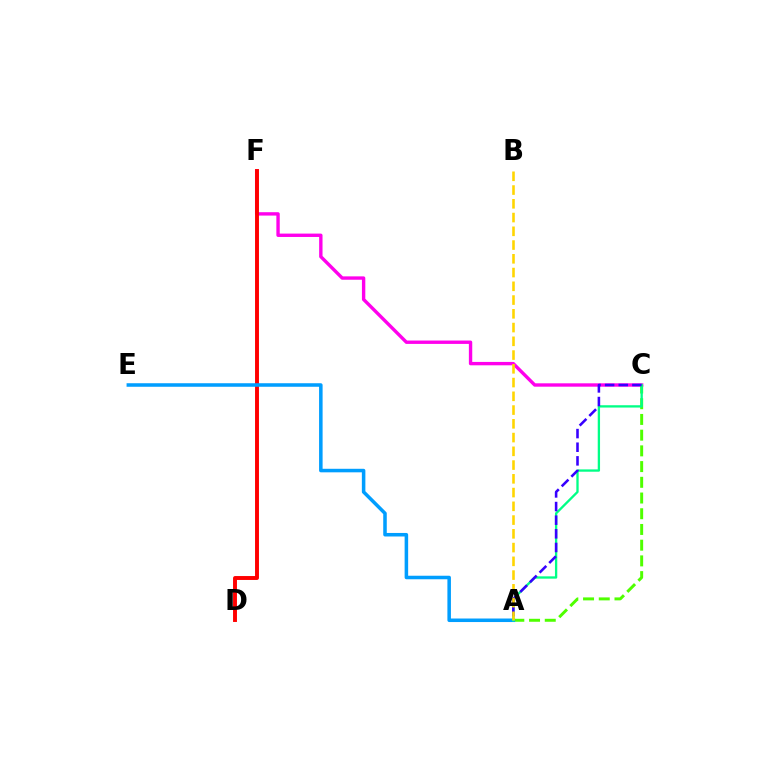{('C', 'F'): [{'color': '#ff00ed', 'line_style': 'solid', 'thickness': 2.43}], ('A', 'C'): [{'color': '#4fff00', 'line_style': 'dashed', 'thickness': 2.14}, {'color': '#00ff86', 'line_style': 'solid', 'thickness': 1.67}, {'color': '#3700ff', 'line_style': 'dashed', 'thickness': 1.85}], ('D', 'F'): [{'color': '#ff0000', 'line_style': 'solid', 'thickness': 2.82}], ('A', 'E'): [{'color': '#009eff', 'line_style': 'solid', 'thickness': 2.54}], ('A', 'B'): [{'color': '#ffd500', 'line_style': 'dashed', 'thickness': 1.87}]}